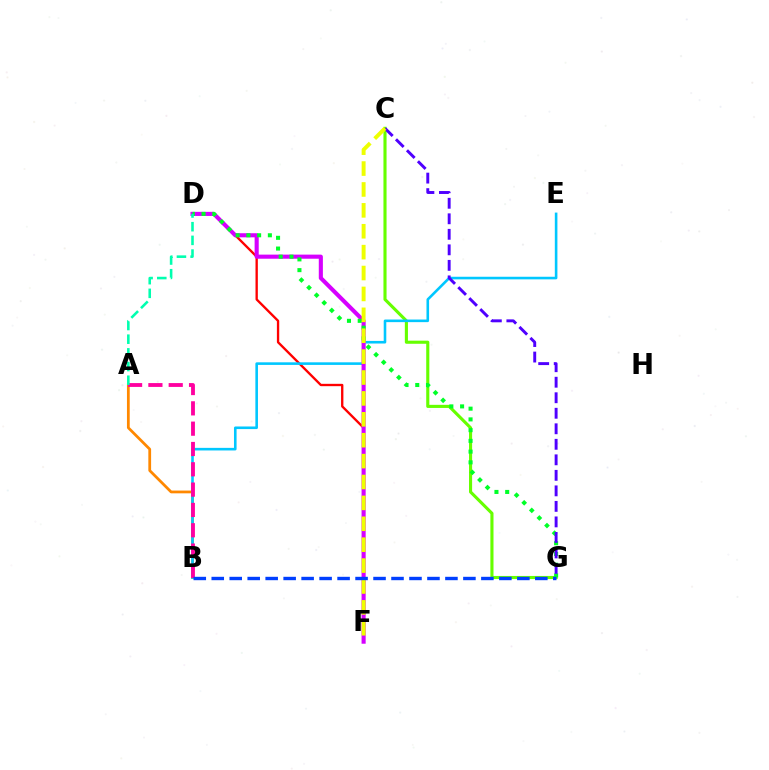{('C', 'G'): [{'color': '#66ff00', 'line_style': 'solid', 'thickness': 2.24}, {'color': '#4f00ff', 'line_style': 'dashed', 'thickness': 2.11}], ('D', 'F'): [{'color': '#ff0000', 'line_style': 'solid', 'thickness': 1.69}, {'color': '#d600ff', 'line_style': 'solid', 'thickness': 2.95}], ('A', 'B'): [{'color': '#ff8800', 'line_style': 'solid', 'thickness': 1.99}, {'color': '#ff00a0', 'line_style': 'dashed', 'thickness': 2.76}], ('B', 'E'): [{'color': '#00c7ff', 'line_style': 'solid', 'thickness': 1.87}], ('D', 'G'): [{'color': '#00ff27', 'line_style': 'dotted', 'thickness': 2.92}], ('C', 'F'): [{'color': '#eeff00', 'line_style': 'dashed', 'thickness': 2.84}], ('B', 'G'): [{'color': '#003fff', 'line_style': 'dashed', 'thickness': 2.44}], ('A', 'D'): [{'color': '#00ffaf', 'line_style': 'dashed', 'thickness': 1.86}]}